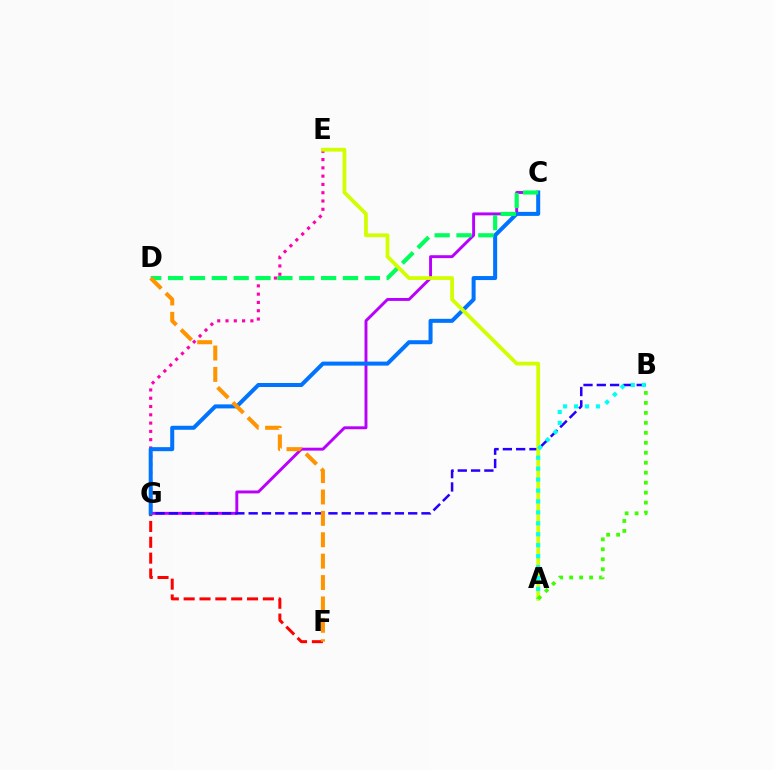{('C', 'G'): [{'color': '#b900ff', 'line_style': 'solid', 'thickness': 2.1}, {'color': '#0074ff', 'line_style': 'solid', 'thickness': 2.89}], ('F', 'G'): [{'color': '#ff0000', 'line_style': 'dashed', 'thickness': 2.15}], ('B', 'G'): [{'color': '#2500ff', 'line_style': 'dashed', 'thickness': 1.81}], ('E', 'G'): [{'color': '#ff00ac', 'line_style': 'dotted', 'thickness': 2.25}], ('C', 'D'): [{'color': '#00ff5c', 'line_style': 'dashed', 'thickness': 2.97}], ('A', 'E'): [{'color': '#d1ff00', 'line_style': 'solid', 'thickness': 2.7}], ('D', 'F'): [{'color': '#ff9400', 'line_style': 'dashed', 'thickness': 2.91}], ('A', 'B'): [{'color': '#00fff6', 'line_style': 'dotted', 'thickness': 2.97}, {'color': '#3dff00', 'line_style': 'dotted', 'thickness': 2.71}]}